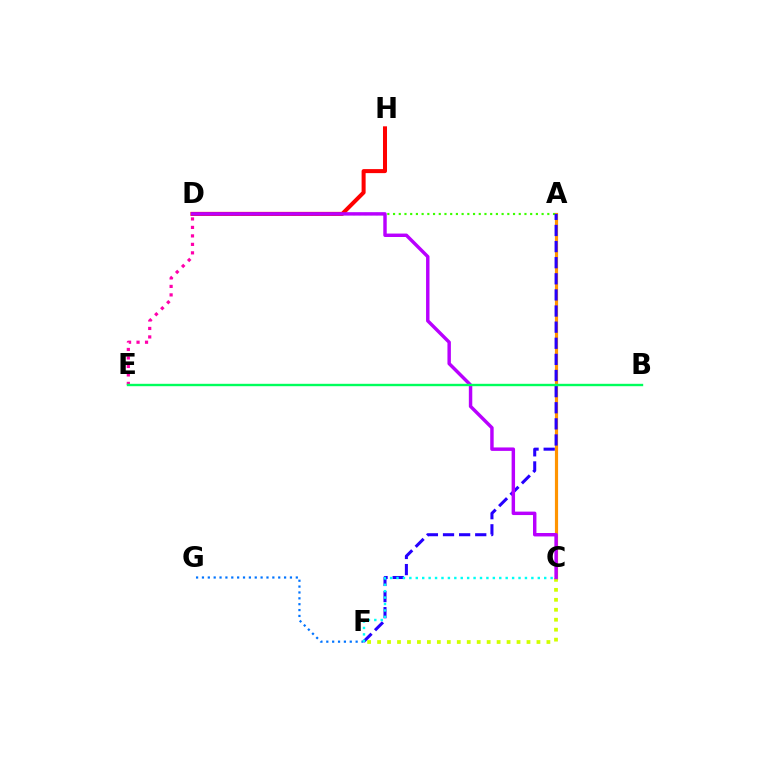{('D', 'H'): [{'color': '#ff0000', 'line_style': 'solid', 'thickness': 2.89}], ('A', 'C'): [{'color': '#ff9400', 'line_style': 'solid', 'thickness': 2.28}], ('F', 'G'): [{'color': '#0074ff', 'line_style': 'dotted', 'thickness': 1.59}], ('A', 'D'): [{'color': '#3dff00', 'line_style': 'dotted', 'thickness': 1.55}], ('A', 'F'): [{'color': '#2500ff', 'line_style': 'dashed', 'thickness': 2.19}], ('C', 'F'): [{'color': '#d1ff00', 'line_style': 'dotted', 'thickness': 2.71}, {'color': '#00fff6', 'line_style': 'dotted', 'thickness': 1.74}], ('D', 'E'): [{'color': '#ff00ac', 'line_style': 'dotted', 'thickness': 2.3}], ('C', 'D'): [{'color': '#b900ff', 'line_style': 'solid', 'thickness': 2.48}], ('B', 'E'): [{'color': '#00ff5c', 'line_style': 'solid', 'thickness': 1.72}]}